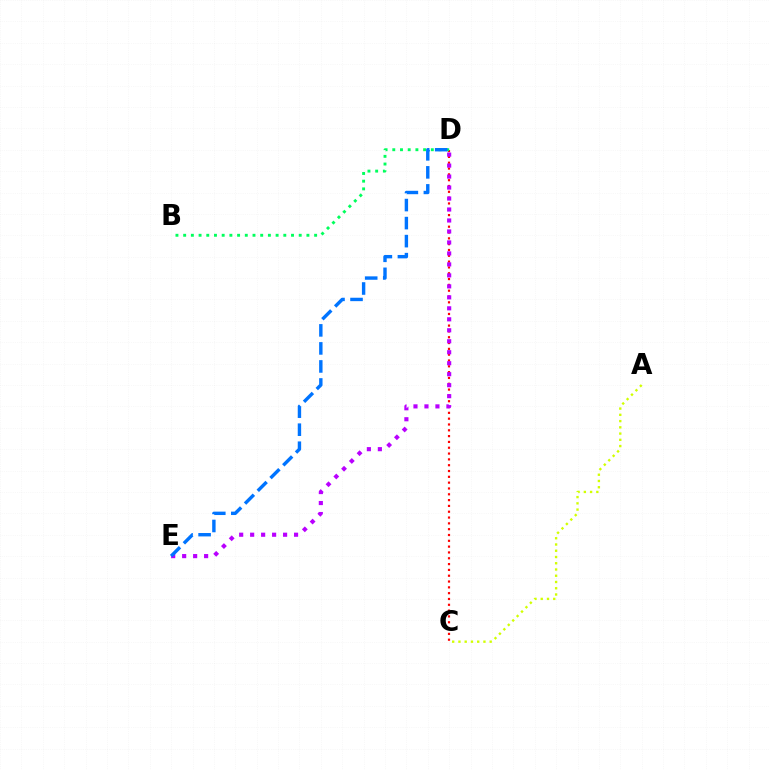{('A', 'C'): [{'color': '#d1ff00', 'line_style': 'dotted', 'thickness': 1.7}], ('C', 'D'): [{'color': '#ff0000', 'line_style': 'dotted', 'thickness': 1.58}], ('D', 'E'): [{'color': '#b900ff', 'line_style': 'dotted', 'thickness': 2.98}, {'color': '#0074ff', 'line_style': 'dashed', 'thickness': 2.45}], ('B', 'D'): [{'color': '#00ff5c', 'line_style': 'dotted', 'thickness': 2.09}]}